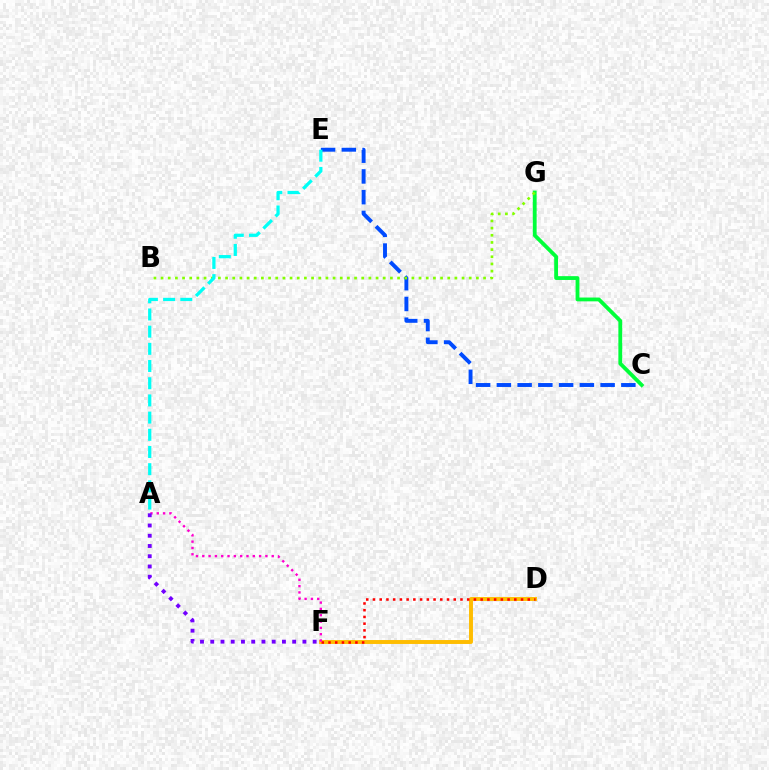{('C', 'E'): [{'color': '#004bff', 'line_style': 'dashed', 'thickness': 2.82}], ('C', 'G'): [{'color': '#00ff39', 'line_style': 'solid', 'thickness': 2.75}], ('D', 'F'): [{'color': '#ffbd00', 'line_style': 'solid', 'thickness': 2.82}, {'color': '#ff0000', 'line_style': 'dotted', 'thickness': 1.83}], ('B', 'G'): [{'color': '#84ff00', 'line_style': 'dotted', 'thickness': 1.95}], ('A', 'F'): [{'color': '#ff00cf', 'line_style': 'dotted', 'thickness': 1.72}, {'color': '#7200ff', 'line_style': 'dotted', 'thickness': 2.78}], ('A', 'E'): [{'color': '#00fff6', 'line_style': 'dashed', 'thickness': 2.34}]}